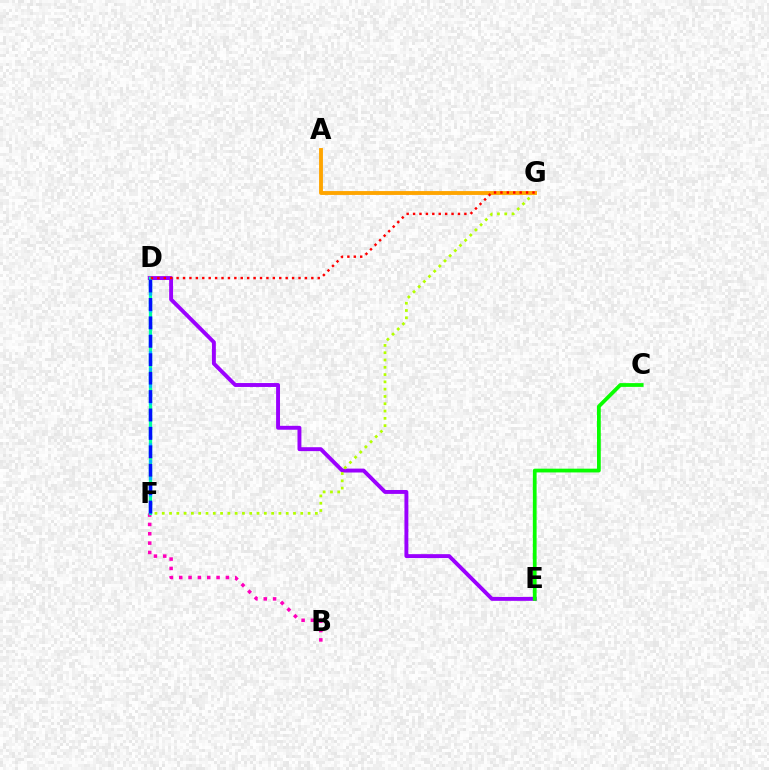{('D', 'E'): [{'color': '#9b00ff', 'line_style': 'solid', 'thickness': 2.81}], ('B', 'F'): [{'color': '#ff00bd', 'line_style': 'dotted', 'thickness': 2.54}], ('F', 'G'): [{'color': '#b3ff00', 'line_style': 'dotted', 'thickness': 1.98}], ('A', 'G'): [{'color': '#ffa500', 'line_style': 'solid', 'thickness': 2.78}], ('D', 'F'): [{'color': '#00ff9d', 'line_style': 'solid', 'thickness': 2.37}, {'color': '#00b5ff', 'line_style': 'dotted', 'thickness': 2.28}, {'color': '#0010ff', 'line_style': 'dashed', 'thickness': 2.5}], ('C', 'E'): [{'color': '#08ff00', 'line_style': 'solid', 'thickness': 2.71}], ('D', 'G'): [{'color': '#ff0000', 'line_style': 'dotted', 'thickness': 1.74}]}